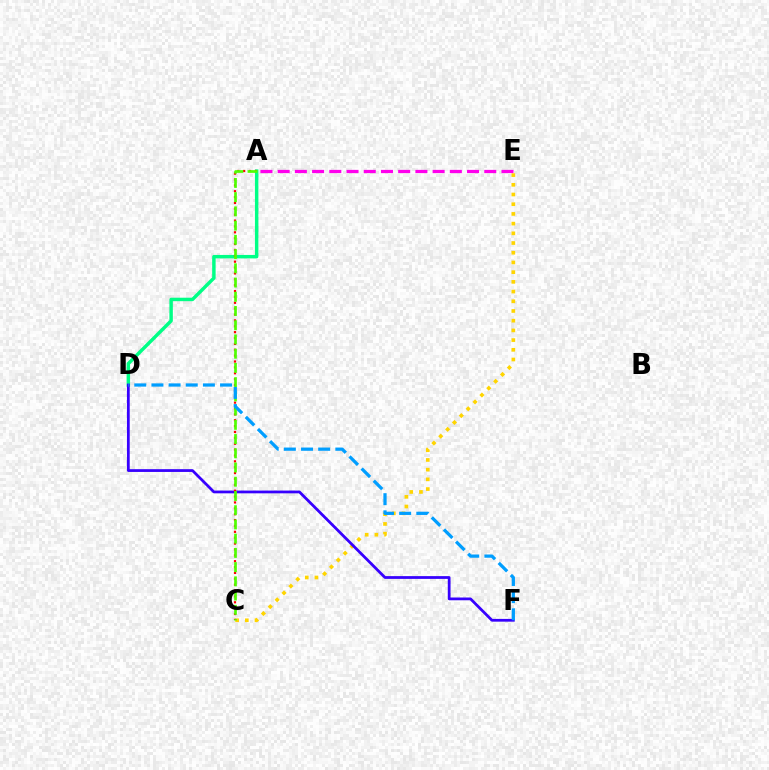{('C', 'E'): [{'color': '#ffd500', 'line_style': 'dotted', 'thickness': 2.64}], ('A', 'D'): [{'color': '#00ff86', 'line_style': 'solid', 'thickness': 2.49}], ('D', 'F'): [{'color': '#3700ff', 'line_style': 'solid', 'thickness': 1.99}, {'color': '#009eff', 'line_style': 'dashed', 'thickness': 2.33}], ('A', 'C'): [{'color': '#ff0000', 'line_style': 'dotted', 'thickness': 1.6}, {'color': '#4fff00', 'line_style': 'dashed', 'thickness': 1.93}], ('A', 'E'): [{'color': '#ff00ed', 'line_style': 'dashed', 'thickness': 2.34}]}